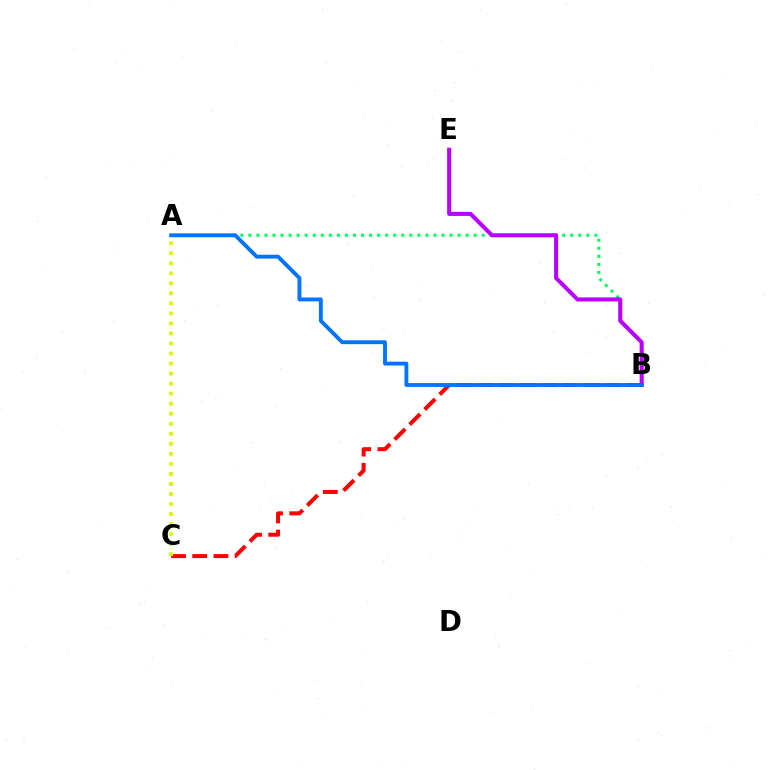{('A', 'B'): [{'color': '#00ff5c', 'line_style': 'dotted', 'thickness': 2.19}, {'color': '#0074ff', 'line_style': 'solid', 'thickness': 2.78}], ('B', 'C'): [{'color': '#ff0000', 'line_style': 'dashed', 'thickness': 2.88}], ('B', 'E'): [{'color': '#b900ff', 'line_style': 'solid', 'thickness': 2.91}], ('A', 'C'): [{'color': '#d1ff00', 'line_style': 'dotted', 'thickness': 2.72}]}